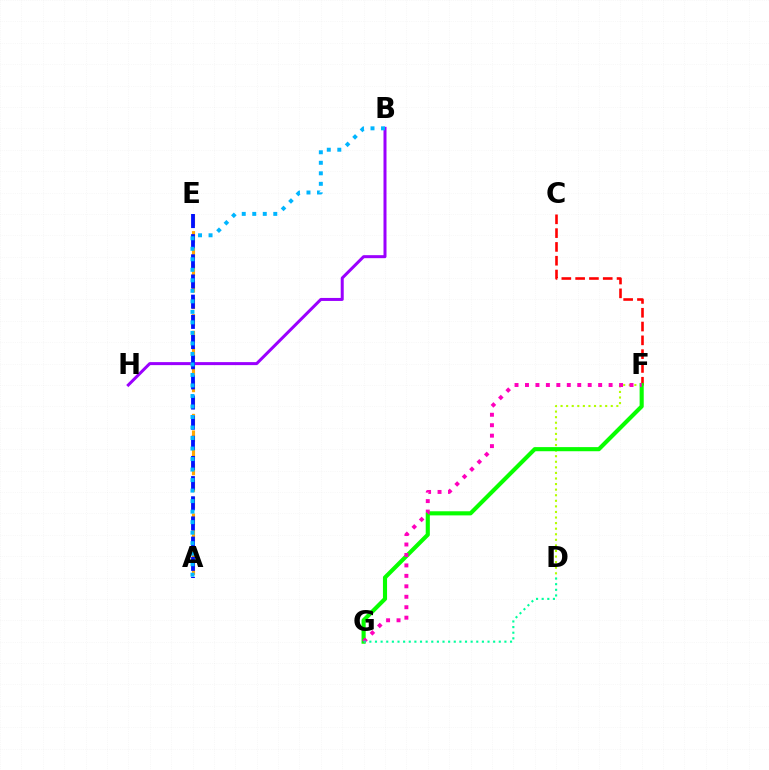{('D', 'F'): [{'color': '#b3ff00', 'line_style': 'dotted', 'thickness': 1.52}], ('A', 'E'): [{'color': '#ffa500', 'line_style': 'dashed', 'thickness': 2.26}, {'color': '#0010ff', 'line_style': 'dashed', 'thickness': 2.74}], ('C', 'F'): [{'color': '#ff0000', 'line_style': 'dashed', 'thickness': 1.88}], ('B', 'H'): [{'color': '#9b00ff', 'line_style': 'solid', 'thickness': 2.17}], ('F', 'G'): [{'color': '#08ff00', 'line_style': 'solid', 'thickness': 2.96}, {'color': '#ff00bd', 'line_style': 'dotted', 'thickness': 2.84}], ('D', 'G'): [{'color': '#00ff9d', 'line_style': 'dotted', 'thickness': 1.53}], ('A', 'B'): [{'color': '#00b5ff', 'line_style': 'dotted', 'thickness': 2.86}]}